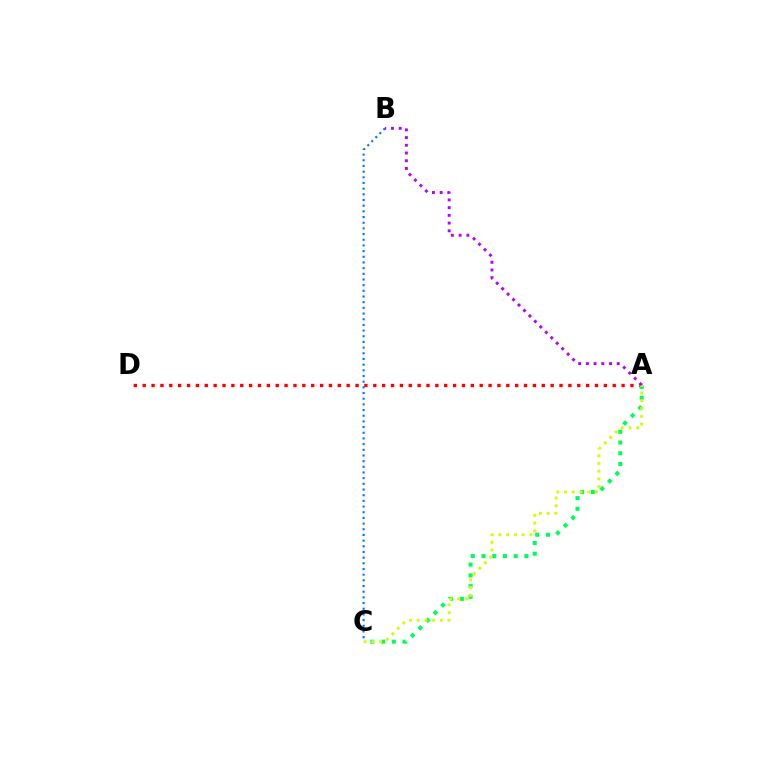{('A', 'D'): [{'color': '#ff0000', 'line_style': 'dotted', 'thickness': 2.41}], ('A', 'C'): [{'color': '#00ff5c', 'line_style': 'dotted', 'thickness': 2.91}, {'color': '#d1ff00', 'line_style': 'dotted', 'thickness': 2.1}], ('B', 'C'): [{'color': '#0074ff', 'line_style': 'dotted', 'thickness': 1.54}], ('A', 'B'): [{'color': '#b900ff', 'line_style': 'dotted', 'thickness': 2.1}]}